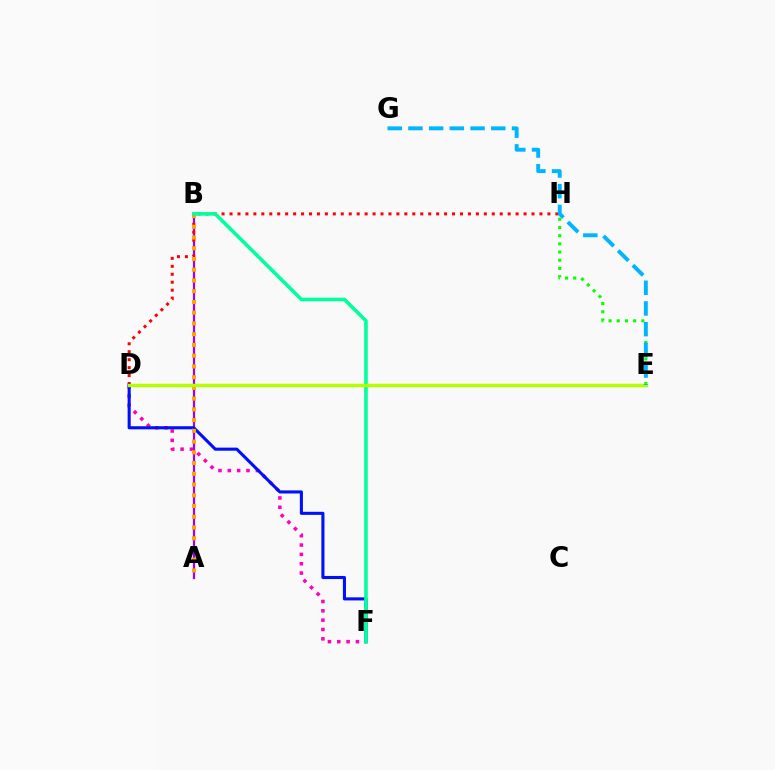{('A', 'B'): [{'color': '#9b00ff', 'line_style': 'solid', 'thickness': 1.6}, {'color': '#ffa500', 'line_style': 'dotted', 'thickness': 2.92}], ('D', 'F'): [{'color': '#ff00bd', 'line_style': 'dotted', 'thickness': 2.54}, {'color': '#0010ff', 'line_style': 'solid', 'thickness': 2.22}], ('D', 'H'): [{'color': '#ff0000', 'line_style': 'dotted', 'thickness': 2.16}], ('E', 'H'): [{'color': '#08ff00', 'line_style': 'dotted', 'thickness': 2.23}], ('B', 'F'): [{'color': '#00ff9d', 'line_style': 'solid', 'thickness': 2.59}], ('D', 'E'): [{'color': '#b3ff00', 'line_style': 'solid', 'thickness': 2.48}], ('E', 'G'): [{'color': '#00b5ff', 'line_style': 'dashed', 'thickness': 2.81}]}